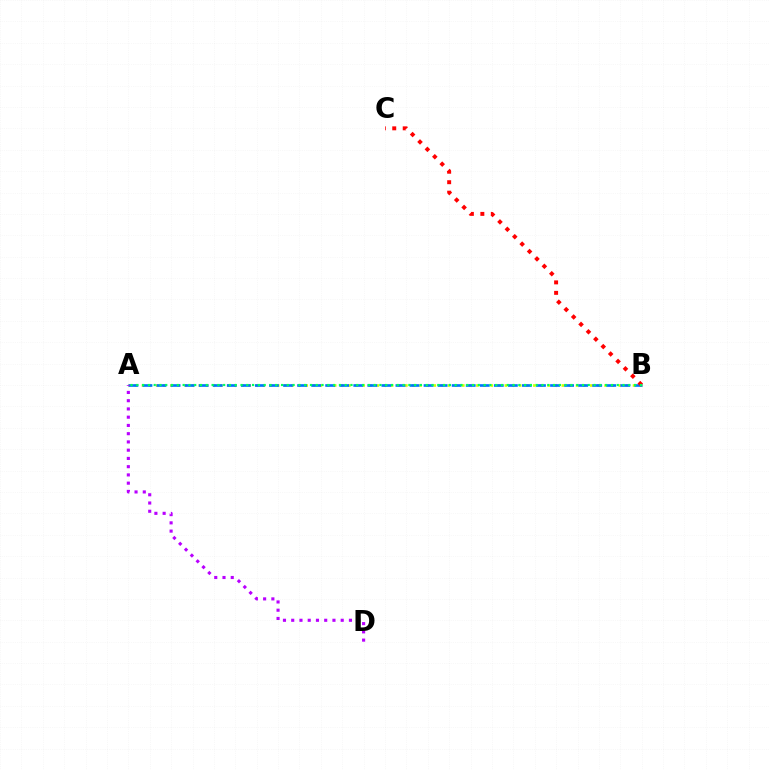{('A', 'B'): [{'color': '#d1ff00', 'line_style': 'dotted', 'thickness': 1.93}, {'color': '#0074ff', 'line_style': 'dashed', 'thickness': 1.91}, {'color': '#00ff5c', 'line_style': 'dotted', 'thickness': 1.57}], ('A', 'D'): [{'color': '#b900ff', 'line_style': 'dotted', 'thickness': 2.24}], ('B', 'C'): [{'color': '#ff0000', 'line_style': 'dotted', 'thickness': 2.84}]}